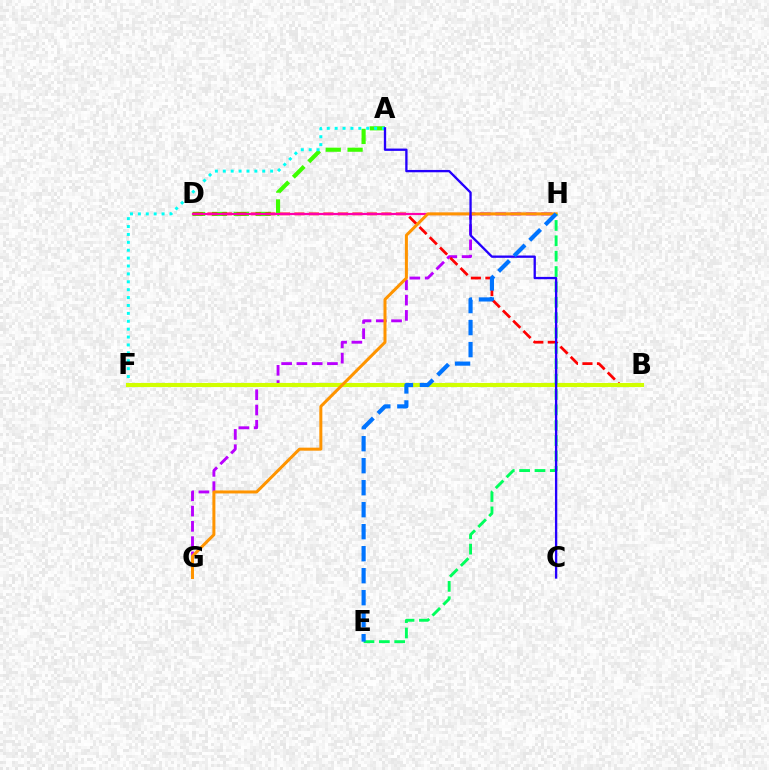{('A', 'D'): [{'color': '#3dff00', 'line_style': 'dashed', 'thickness': 2.97}], ('G', 'H'): [{'color': '#b900ff', 'line_style': 'dashed', 'thickness': 2.07}, {'color': '#ff9400', 'line_style': 'solid', 'thickness': 2.17}], ('A', 'F'): [{'color': '#00fff6', 'line_style': 'dotted', 'thickness': 2.14}], ('B', 'D'): [{'color': '#ff0000', 'line_style': 'dashed', 'thickness': 1.97}], ('B', 'F'): [{'color': '#d1ff00', 'line_style': 'solid', 'thickness': 2.95}], ('D', 'H'): [{'color': '#ff00ac', 'line_style': 'solid', 'thickness': 1.57}], ('E', 'H'): [{'color': '#00ff5c', 'line_style': 'dashed', 'thickness': 2.09}, {'color': '#0074ff', 'line_style': 'dashed', 'thickness': 2.99}], ('A', 'C'): [{'color': '#2500ff', 'line_style': 'solid', 'thickness': 1.67}]}